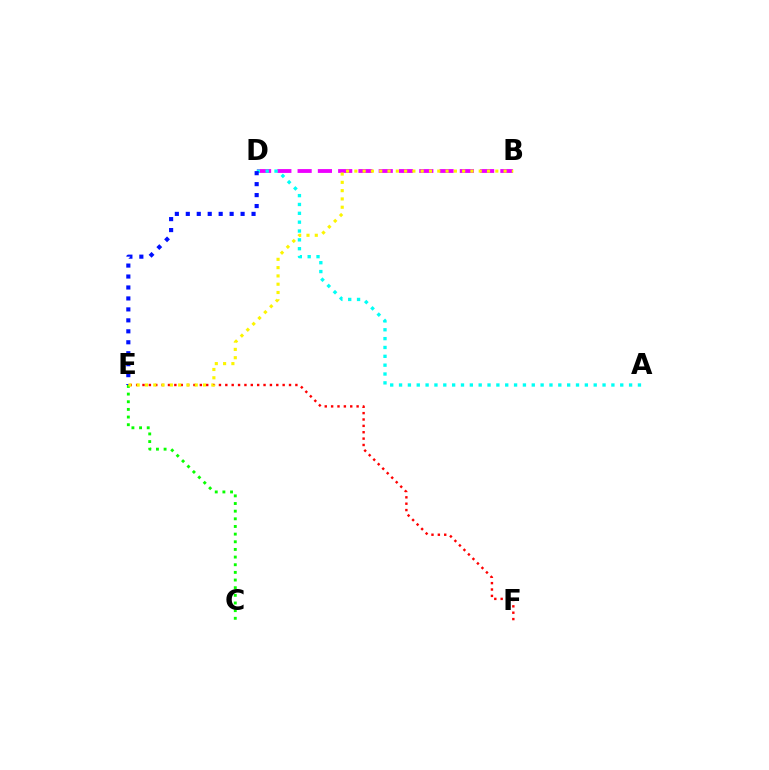{('C', 'E'): [{'color': '#08ff00', 'line_style': 'dotted', 'thickness': 2.08}], ('B', 'D'): [{'color': '#ee00ff', 'line_style': 'dashed', 'thickness': 2.75}], ('E', 'F'): [{'color': '#ff0000', 'line_style': 'dotted', 'thickness': 1.73}], ('A', 'D'): [{'color': '#00fff6', 'line_style': 'dotted', 'thickness': 2.4}], ('D', 'E'): [{'color': '#0010ff', 'line_style': 'dotted', 'thickness': 2.98}], ('B', 'E'): [{'color': '#fcf500', 'line_style': 'dotted', 'thickness': 2.25}]}